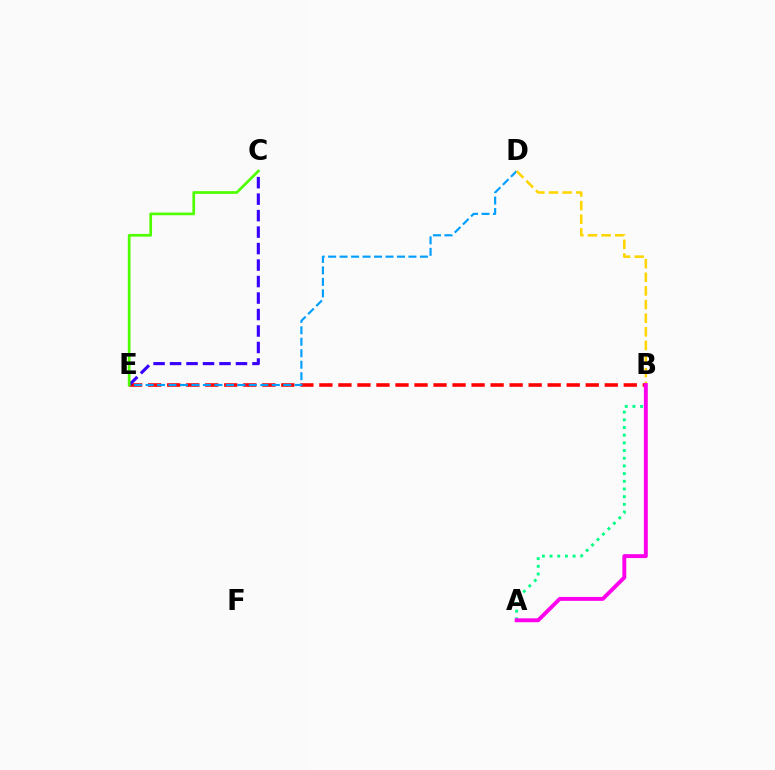{('B', 'E'): [{'color': '#ff0000', 'line_style': 'dashed', 'thickness': 2.58}], ('A', 'B'): [{'color': '#00ff86', 'line_style': 'dotted', 'thickness': 2.09}, {'color': '#ff00ed', 'line_style': 'solid', 'thickness': 2.81}], ('D', 'E'): [{'color': '#009eff', 'line_style': 'dashed', 'thickness': 1.56}], ('C', 'E'): [{'color': '#3700ff', 'line_style': 'dashed', 'thickness': 2.24}, {'color': '#4fff00', 'line_style': 'solid', 'thickness': 1.96}], ('B', 'D'): [{'color': '#ffd500', 'line_style': 'dashed', 'thickness': 1.85}]}